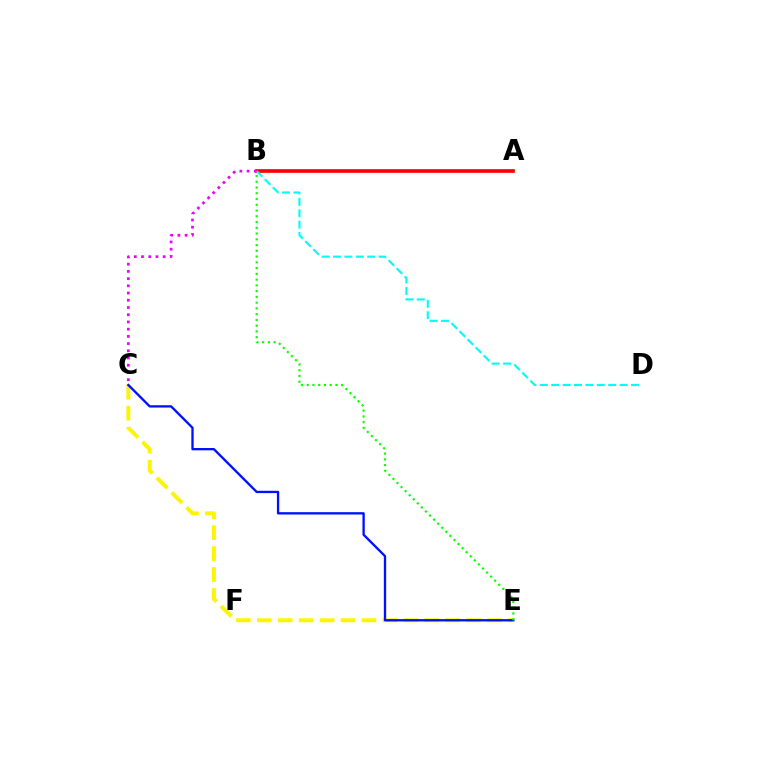{('C', 'E'): [{'color': '#fcf500', 'line_style': 'dashed', 'thickness': 2.84}, {'color': '#0010ff', 'line_style': 'solid', 'thickness': 1.67}], ('A', 'B'): [{'color': '#ff0000', 'line_style': 'solid', 'thickness': 2.65}], ('B', 'D'): [{'color': '#00fff6', 'line_style': 'dashed', 'thickness': 1.55}], ('B', 'C'): [{'color': '#ee00ff', 'line_style': 'dotted', 'thickness': 1.96}], ('B', 'E'): [{'color': '#08ff00', 'line_style': 'dotted', 'thickness': 1.56}]}